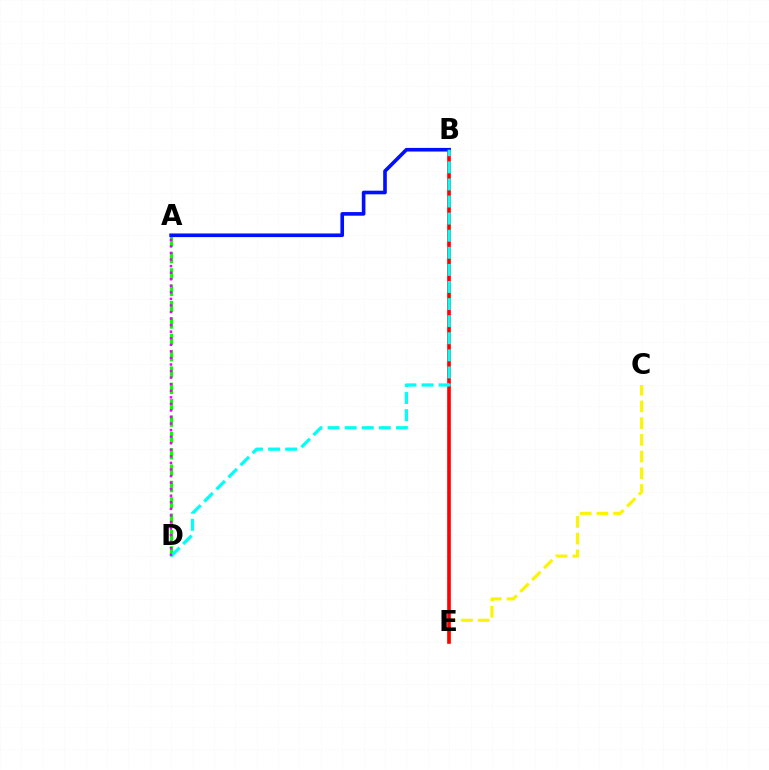{('A', 'D'): [{'color': '#08ff00', 'line_style': 'dashed', 'thickness': 2.22}, {'color': '#ee00ff', 'line_style': 'dotted', 'thickness': 1.78}], ('C', 'E'): [{'color': '#fcf500', 'line_style': 'dashed', 'thickness': 2.27}], ('B', 'E'): [{'color': '#ff0000', 'line_style': 'solid', 'thickness': 2.62}], ('A', 'B'): [{'color': '#0010ff', 'line_style': 'solid', 'thickness': 2.61}], ('B', 'D'): [{'color': '#00fff6', 'line_style': 'dashed', 'thickness': 2.32}]}